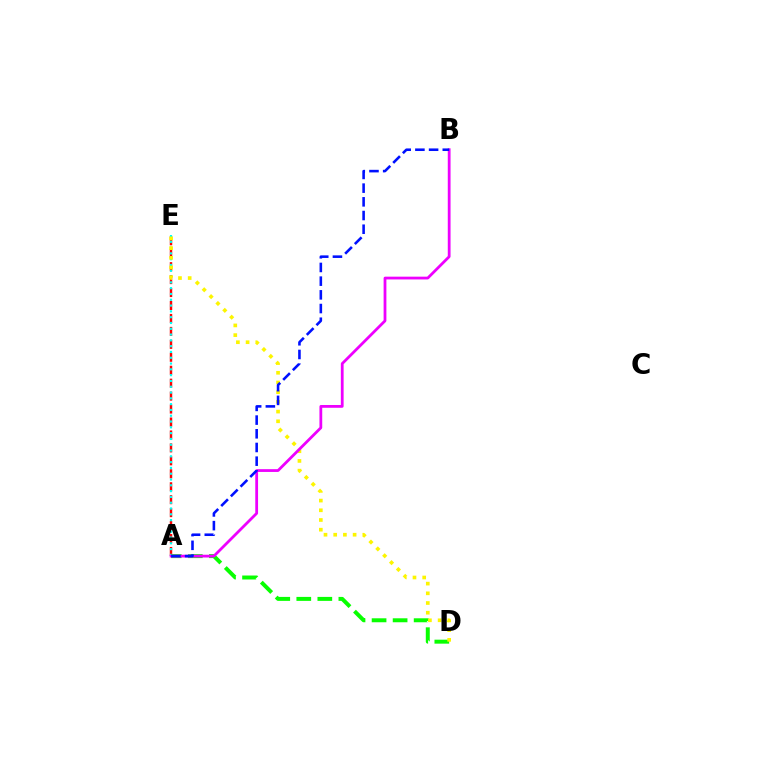{('A', 'E'): [{'color': '#ff0000', 'line_style': 'dashed', 'thickness': 1.76}, {'color': '#00fff6', 'line_style': 'dotted', 'thickness': 1.58}], ('A', 'D'): [{'color': '#08ff00', 'line_style': 'dashed', 'thickness': 2.86}], ('D', 'E'): [{'color': '#fcf500', 'line_style': 'dotted', 'thickness': 2.64}], ('A', 'B'): [{'color': '#ee00ff', 'line_style': 'solid', 'thickness': 2.0}, {'color': '#0010ff', 'line_style': 'dashed', 'thickness': 1.86}]}